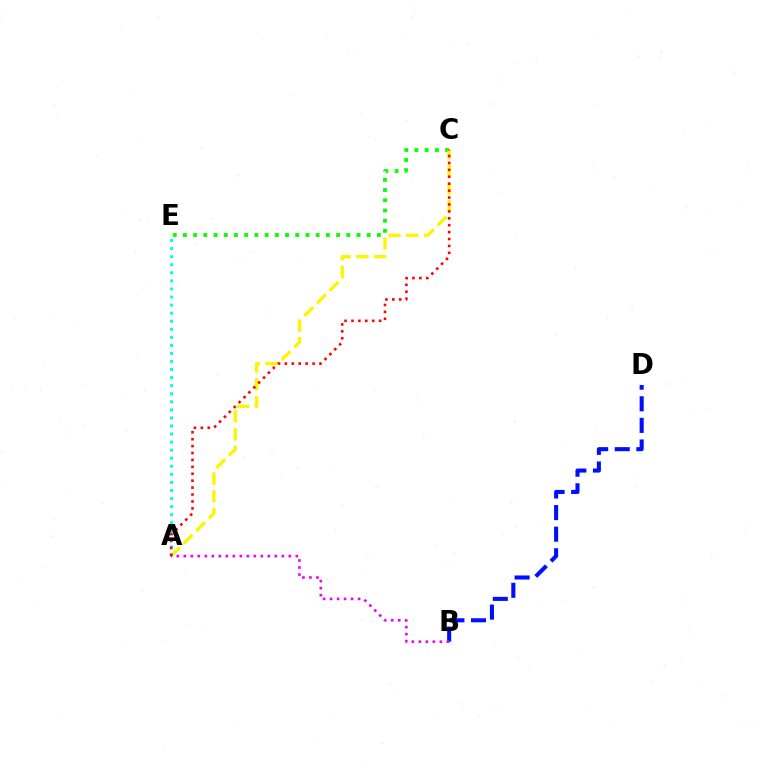{('B', 'D'): [{'color': '#0010ff', 'line_style': 'dashed', 'thickness': 2.93}], ('C', 'E'): [{'color': '#08ff00', 'line_style': 'dotted', 'thickness': 2.77}], ('A', 'C'): [{'color': '#fcf500', 'line_style': 'dashed', 'thickness': 2.42}, {'color': '#ff0000', 'line_style': 'dotted', 'thickness': 1.88}], ('A', 'E'): [{'color': '#00fff6', 'line_style': 'dotted', 'thickness': 2.19}], ('A', 'B'): [{'color': '#ee00ff', 'line_style': 'dotted', 'thickness': 1.9}]}